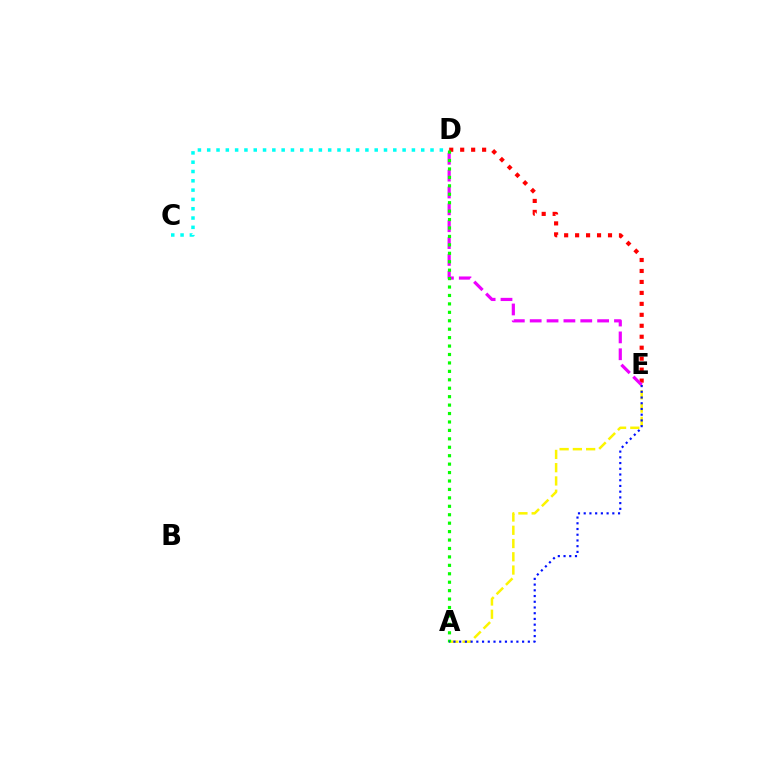{('C', 'D'): [{'color': '#00fff6', 'line_style': 'dotted', 'thickness': 2.53}], ('D', 'E'): [{'color': '#ff0000', 'line_style': 'dotted', 'thickness': 2.98}, {'color': '#ee00ff', 'line_style': 'dashed', 'thickness': 2.29}], ('A', 'E'): [{'color': '#fcf500', 'line_style': 'dashed', 'thickness': 1.8}, {'color': '#0010ff', 'line_style': 'dotted', 'thickness': 1.55}], ('A', 'D'): [{'color': '#08ff00', 'line_style': 'dotted', 'thickness': 2.29}]}